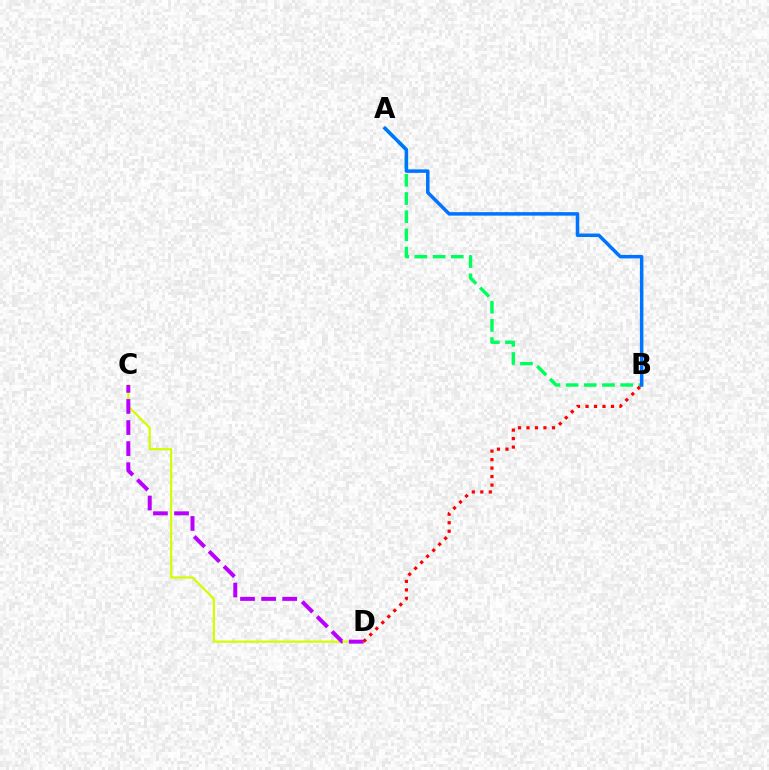{('C', 'D'): [{'color': '#d1ff00', 'line_style': 'solid', 'thickness': 1.59}, {'color': '#b900ff', 'line_style': 'dashed', 'thickness': 2.86}], ('A', 'B'): [{'color': '#00ff5c', 'line_style': 'dashed', 'thickness': 2.47}, {'color': '#0074ff', 'line_style': 'solid', 'thickness': 2.52}], ('B', 'D'): [{'color': '#ff0000', 'line_style': 'dotted', 'thickness': 2.31}]}